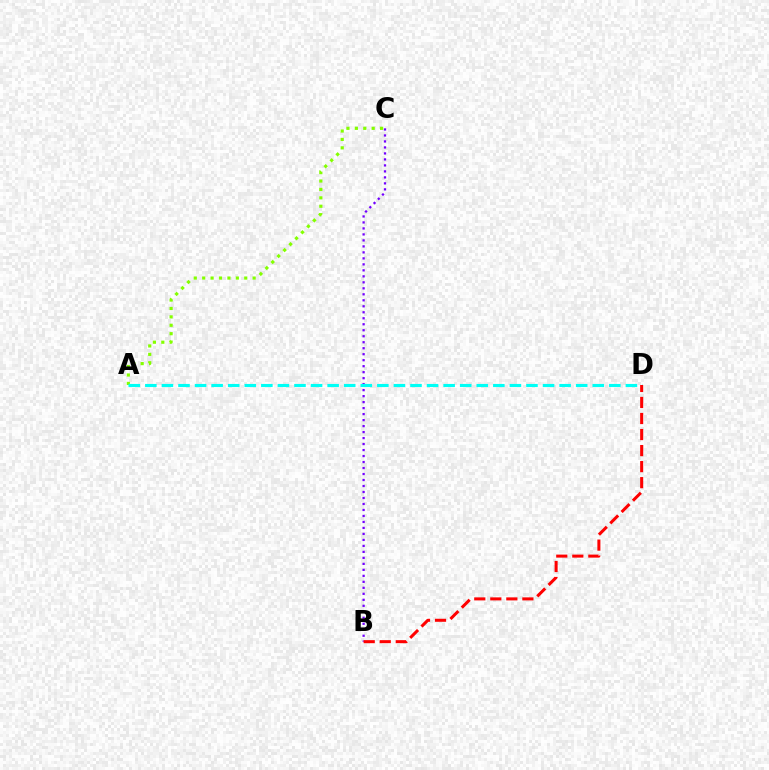{('A', 'C'): [{'color': '#84ff00', 'line_style': 'dotted', 'thickness': 2.28}], ('B', 'C'): [{'color': '#7200ff', 'line_style': 'dotted', 'thickness': 1.63}], ('A', 'D'): [{'color': '#00fff6', 'line_style': 'dashed', 'thickness': 2.25}], ('B', 'D'): [{'color': '#ff0000', 'line_style': 'dashed', 'thickness': 2.18}]}